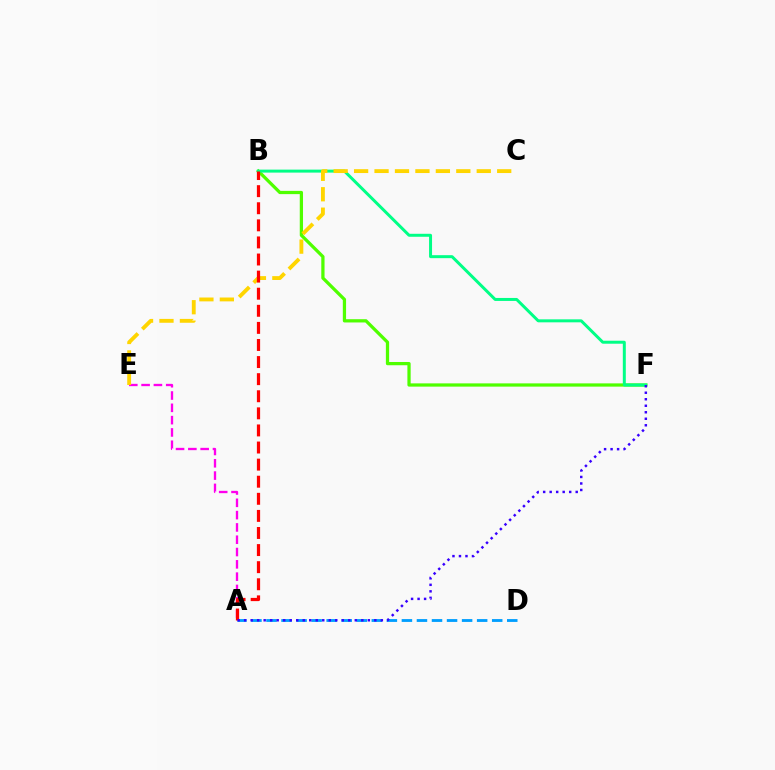{('A', 'D'): [{'color': '#009eff', 'line_style': 'dashed', 'thickness': 2.04}], ('A', 'E'): [{'color': '#ff00ed', 'line_style': 'dashed', 'thickness': 1.67}], ('B', 'F'): [{'color': '#4fff00', 'line_style': 'solid', 'thickness': 2.34}, {'color': '#00ff86', 'line_style': 'solid', 'thickness': 2.15}], ('C', 'E'): [{'color': '#ffd500', 'line_style': 'dashed', 'thickness': 2.78}], ('A', 'B'): [{'color': '#ff0000', 'line_style': 'dashed', 'thickness': 2.32}], ('A', 'F'): [{'color': '#3700ff', 'line_style': 'dotted', 'thickness': 1.77}]}